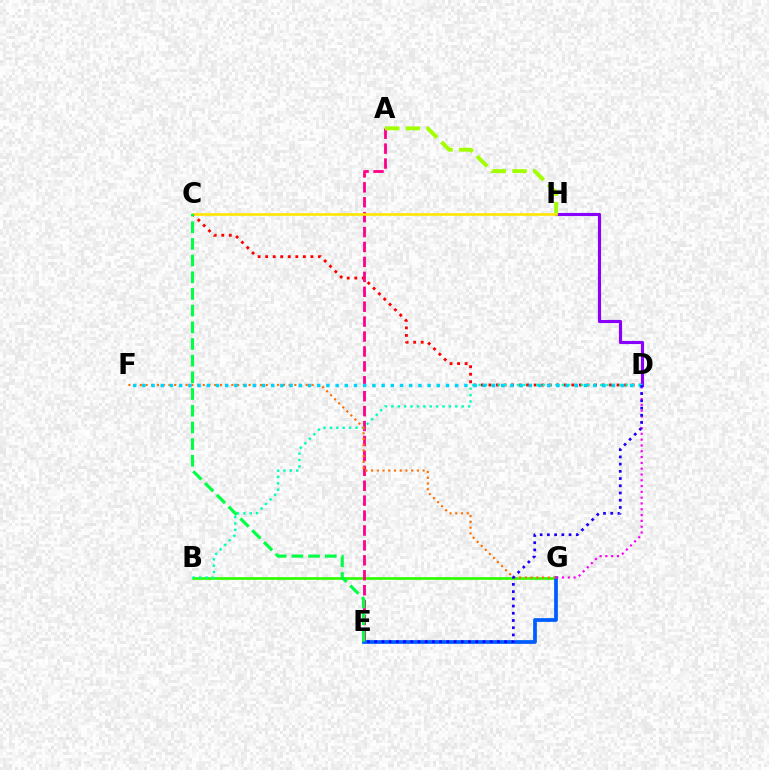{('B', 'G'): [{'color': '#31ff00', 'line_style': 'solid', 'thickness': 1.95}], ('E', 'G'): [{'color': '#005dff', 'line_style': 'solid', 'thickness': 2.69}], ('C', 'D'): [{'color': '#ff0000', 'line_style': 'dotted', 'thickness': 2.05}], ('D', 'H'): [{'color': '#8a00ff', 'line_style': 'solid', 'thickness': 2.26}], ('A', 'E'): [{'color': '#ff0088', 'line_style': 'dashed', 'thickness': 2.03}], ('B', 'D'): [{'color': '#00ffbb', 'line_style': 'dotted', 'thickness': 1.74}], ('A', 'H'): [{'color': '#a2ff00', 'line_style': 'dashed', 'thickness': 2.81}], ('D', 'G'): [{'color': '#fa00f9', 'line_style': 'dotted', 'thickness': 1.58}], ('C', 'H'): [{'color': '#ffe600', 'line_style': 'solid', 'thickness': 1.89}], ('C', 'E'): [{'color': '#00ff45', 'line_style': 'dashed', 'thickness': 2.27}], ('F', 'G'): [{'color': '#ff7000', 'line_style': 'dotted', 'thickness': 1.55}], ('D', 'F'): [{'color': '#00d3ff', 'line_style': 'dotted', 'thickness': 2.5}], ('D', 'E'): [{'color': '#1900ff', 'line_style': 'dotted', 'thickness': 1.96}]}